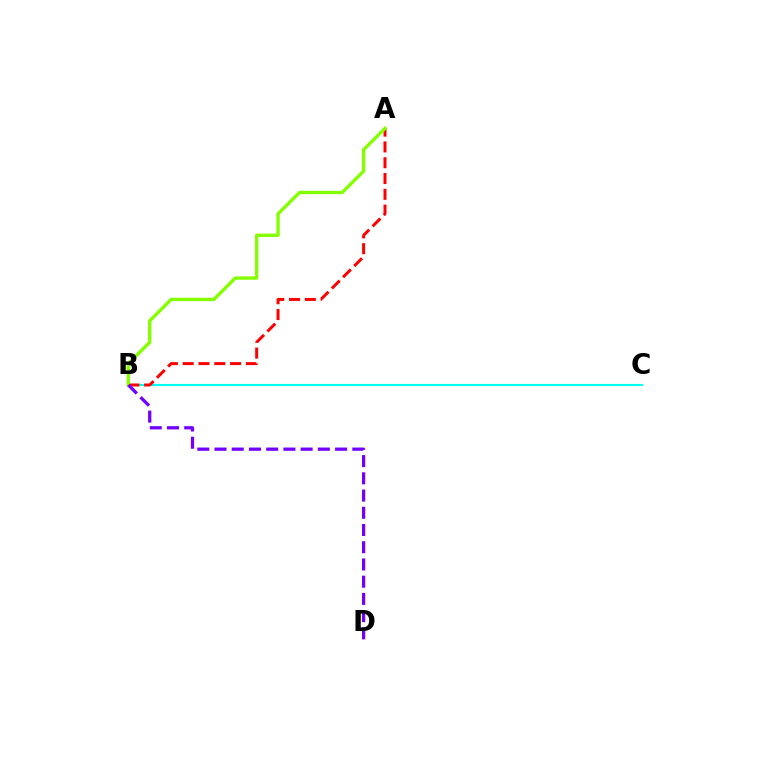{('B', 'C'): [{'color': '#00fff6', 'line_style': 'solid', 'thickness': 1.54}], ('A', 'B'): [{'color': '#ff0000', 'line_style': 'dashed', 'thickness': 2.15}, {'color': '#84ff00', 'line_style': 'solid', 'thickness': 2.41}], ('B', 'D'): [{'color': '#7200ff', 'line_style': 'dashed', 'thickness': 2.34}]}